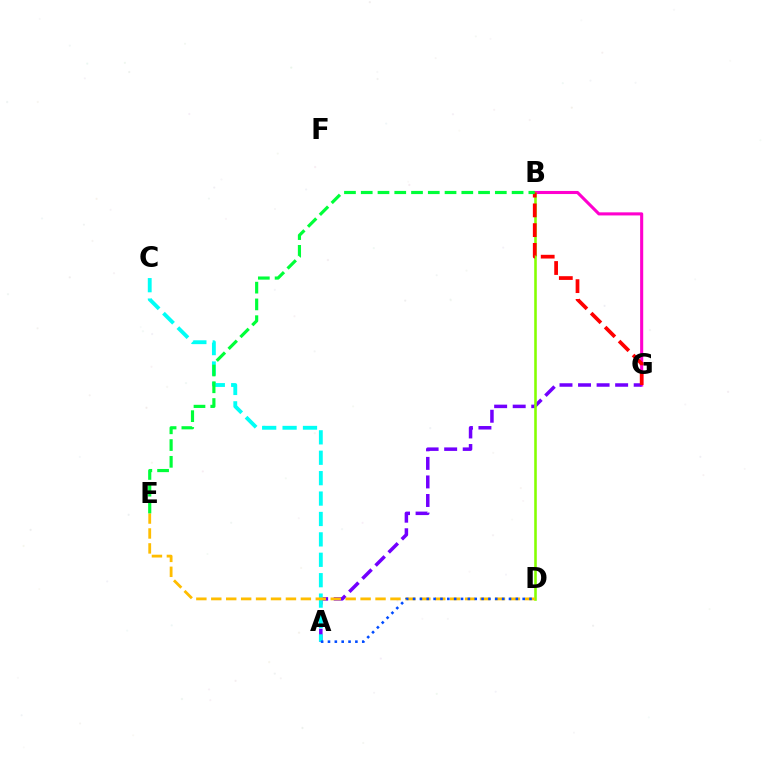{('B', 'G'): [{'color': '#ff00cf', 'line_style': 'solid', 'thickness': 2.22}, {'color': '#ff0000', 'line_style': 'dashed', 'thickness': 2.68}], ('A', 'G'): [{'color': '#7200ff', 'line_style': 'dashed', 'thickness': 2.52}], ('B', 'D'): [{'color': '#84ff00', 'line_style': 'solid', 'thickness': 1.85}], ('A', 'C'): [{'color': '#00fff6', 'line_style': 'dashed', 'thickness': 2.77}], ('D', 'E'): [{'color': '#ffbd00', 'line_style': 'dashed', 'thickness': 2.03}], ('B', 'E'): [{'color': '#00ff39', 'line_style': 'dashed', 'thickness': 2.28}], ('A', 'D'): [{'color': '#004bff', 'line_style': 'dotted', 'thickness': 1.86}]}